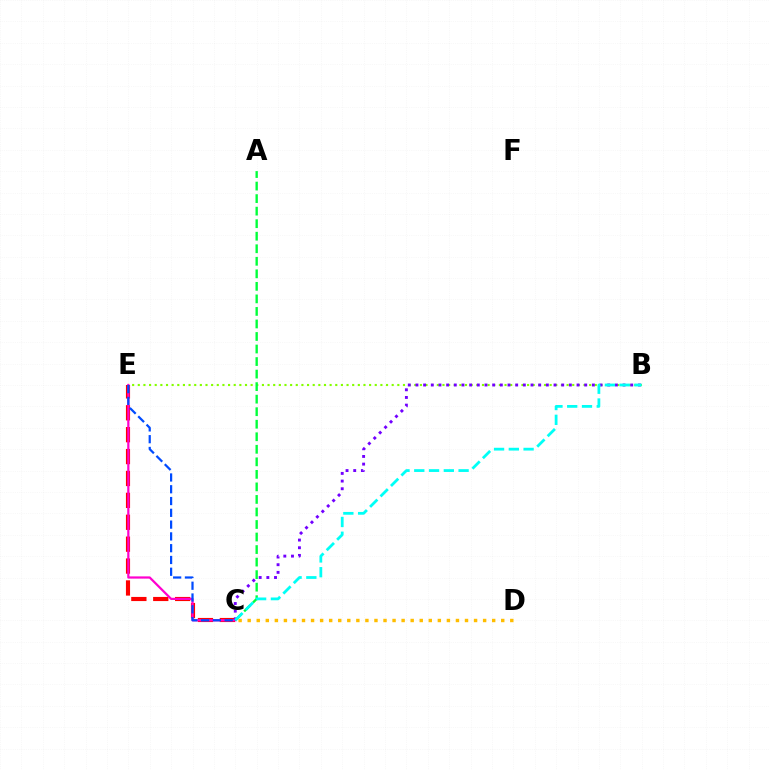{('B', 'E'): [{'color': '#84ff00', 'line_style': 'dotted', 'thickness': 1.53}], ('C', 'E'): [{'color': '#ff0000', 'line_style': 'dashed', 'thickness': 2.97}, {'color': '#ff00cf', 'line_style': 'solid', 'thickness': 1.6}, {'color': '#004bff', 'line_style': 'dashed', 'thickness': 1.6}], ('A', 'C'): [{'color': '#00ff39', 'line_style': 'dashed', 'thickness': 1.7}], ('B', 'C'): [{'color': '#7200ff', 'line_style': 'dotted', 'thickness': 2.08}, {'color': '#00fff6', 'line_style': 'dashed', 'thickness': 2.01}], ('C', 'D'): [{'color': '#ffbd00', 'line_style': 'dotted', 'thickness': 2.46}]}